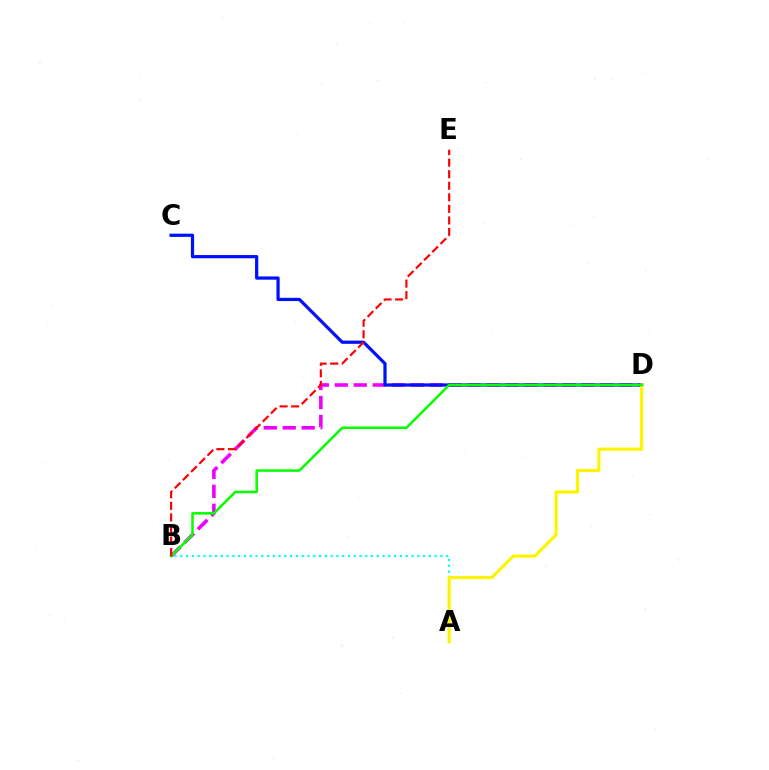{('A', 'B'): [{'color': '#00fff6', 'line_style': 'dotted', 'thickness': 1.57}], ('B', 'D'): [{'color': '#ee00ff', 'line_style': 'dashed', 'thickness': 2.58}, {'color': '#08ff00', 'line_style': 'solid', 'thickness': 1.82}], ('C', 'D'): [{'color': '#0010ff', 'line_style': 'solid', 'thickness': 2.33}], ('A', 'D'): [{'color': '#fcf500', 'line_style': 'solid', 'thickness': 2.26}], ('B', 'E'): [{'color': '#ff0000', 'line_style': 'dashed', 'thickness': 1.57}]}